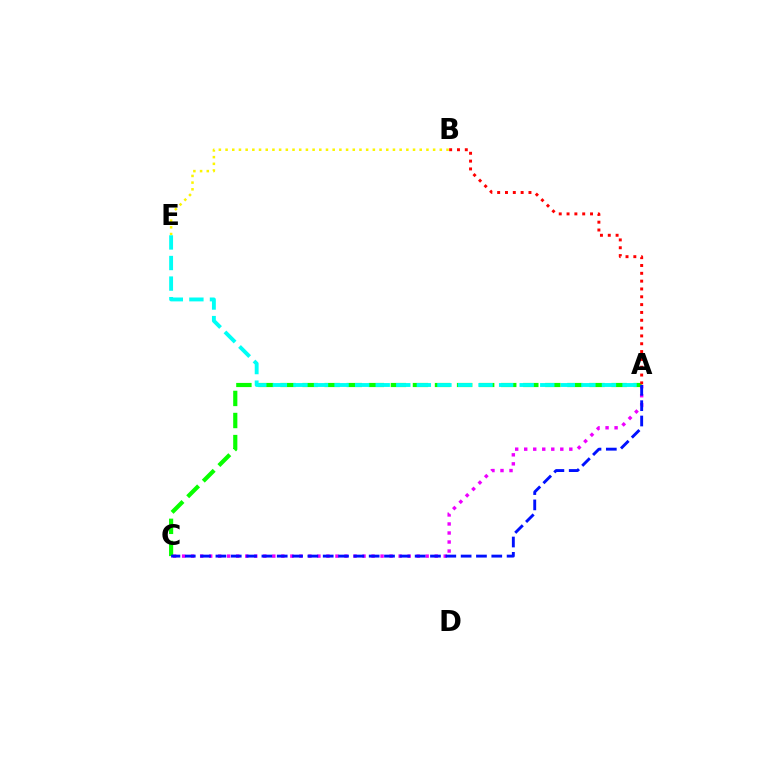{('A', 'C'): [{'color': '#ee00ff', 'line_style': 'dotted', 'thickness': 2.45}, {'color': '#08ff00', 'line_style': 'dashed', 'thickness': 3.0}, {'color': '#0010ff', 'line_style': 'dashed', 'thickness': 2.08}], ('B', 'E'): [{'color': '#fcf500', 'line_style': 'dotted', 'thickness': 1.82}], ('A', 'B'): [{'color': '#ff0000', 'line_style': 'dotted', 'thickness': 2.13}], ('A', 'E'): [{'color': '#00fff6', 'line_style': 'dashed', 'thickness': 2.79}]}